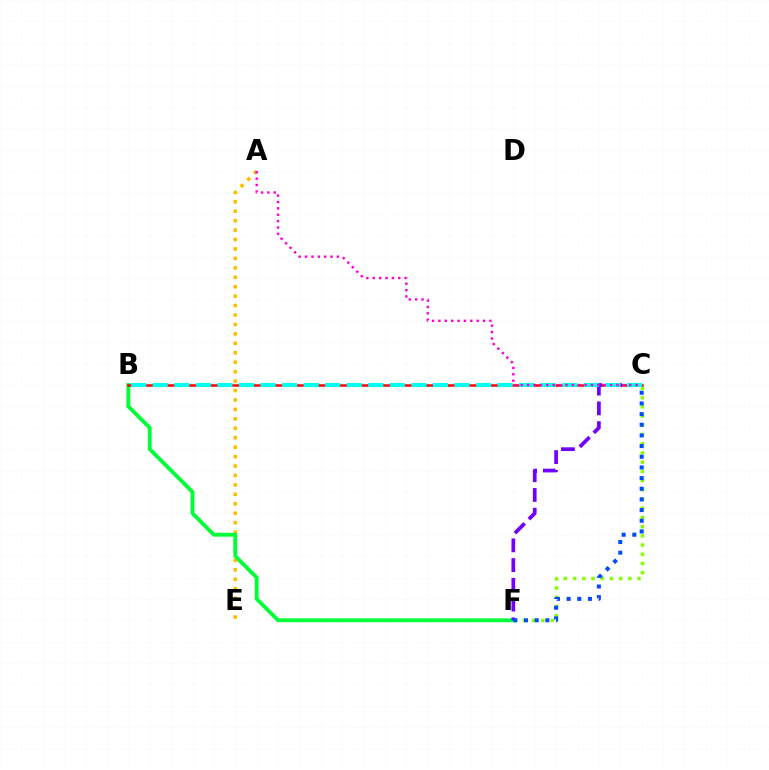{('A', 'E'): [{'color': '#ffbd00', 'line_style': 'dotted', 'thickness': 2.56}], ('B', 'F'): [{'color': '#00ff39', 'line_style': 'solid', 'thickness': 2.78}], ('C', 'F'): [{'color': '#84ff00', 'line_style': 'dotted', 'thickness': 2.5}, {'color': '#7200ff', 'line_style': 'dashed', 'thickness': 2.68}, {'color': '#004bff', 'line_style': 'dotted', 'thickness': 2.9}], ('B', 'C'): [{'color': '#ff0000', 'line_style': 'solid', 'thickness': 1.81}, {'color': '#00fff6', 'line_style': 'dashed', 'thickness': 2.93}], ('A', 'C'): [{'color': '#ff00cf', 'line_style': 'dotted', 'thickness': 1.73}]}